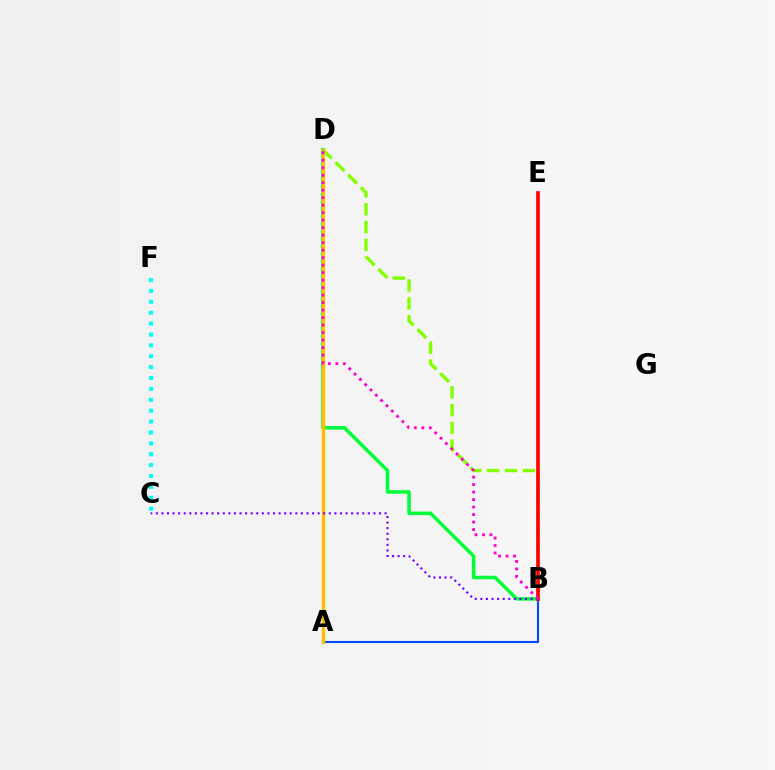{('C', 'F'): [{'color': '#00fff6', 'line_style': 'dotted', 'thickness': 2.96}], ('A', 'B'): [{'color': '#004bff', 'line_style': 'solid', 'thickness': 1.5}], ('B', 'D'): [{'color': '#84ff00', 'line_style': 'dashed', 'thickness': 2.42}, {'color': '#00ff39', 'line_style': 'solid', 'thickness': 2.53}, {'color': '#ff00cf', 'line_style': 'dotted', 'thickness': 2.04}], ('A', 'D'): [{'color': '#ffbd00', 'line_style': 'solid', 'thickness': 2.46}], ('B', 'C'): [{'color': '#7200ff', 'line_style': 'dotted', 'thickness': 1.52}], ('B', 'E'): [{'color': '#ff0000', 'line_style': 'solid', 'thickness': 2.66}]}